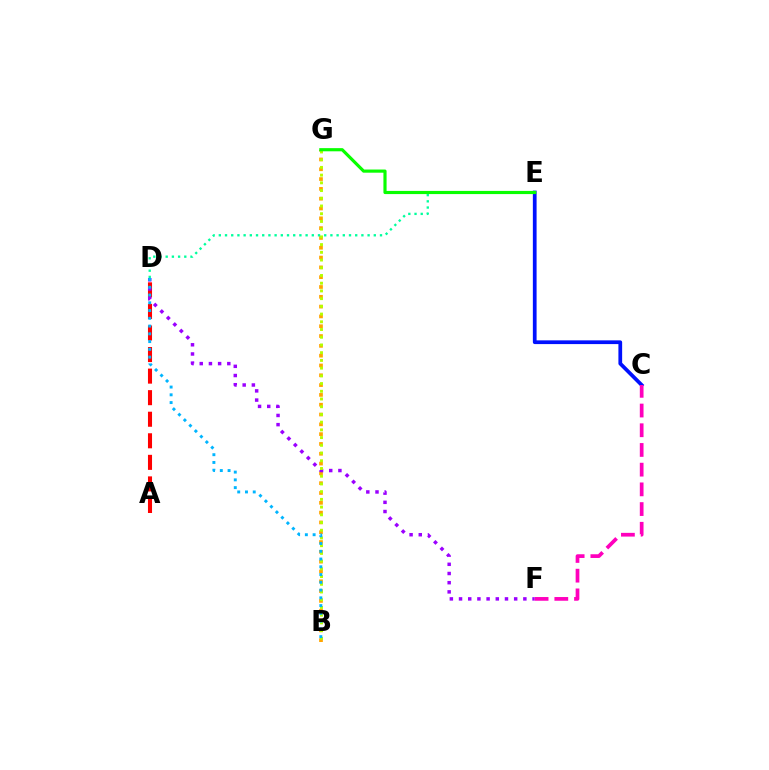{('A', 'D'): [{'color': '#ff0000', 'line_style': 'dashed', 'thickness': 2.93}], ('B', 'G'): [{'color': '#ffa500', 'line_style': 'dotted', 'thickness': 2.67}, {'color': '#b3ff00', 'line_style': 'dotted', 'thickness': 2.1}], ('C', 'E'): [{'color': '#0010ff', 'line_style': 'solid', 'thickness': 2.69}], ('D', 'F'): [{'color': '#9b00ff', 'line_style': 'dotted', 'thickness': 2.5}], ('D', 'E'): [{'color': '#00ff9d', 'line_style': 'dotted', 'thickness': 1.68}], ('E', 'G'): [{'color': '#08ff00', 'line_style': 'solid', 'thickness': 2.28}], ('C', 'F'): [{'color': '#ff00bd', 'line_style': 'dashed', 'thickness': 2.68}], ('B', 'D'): [{'color': '#00b5ff', 'line_style': 'dotted', 'thickness': 2.11}]}